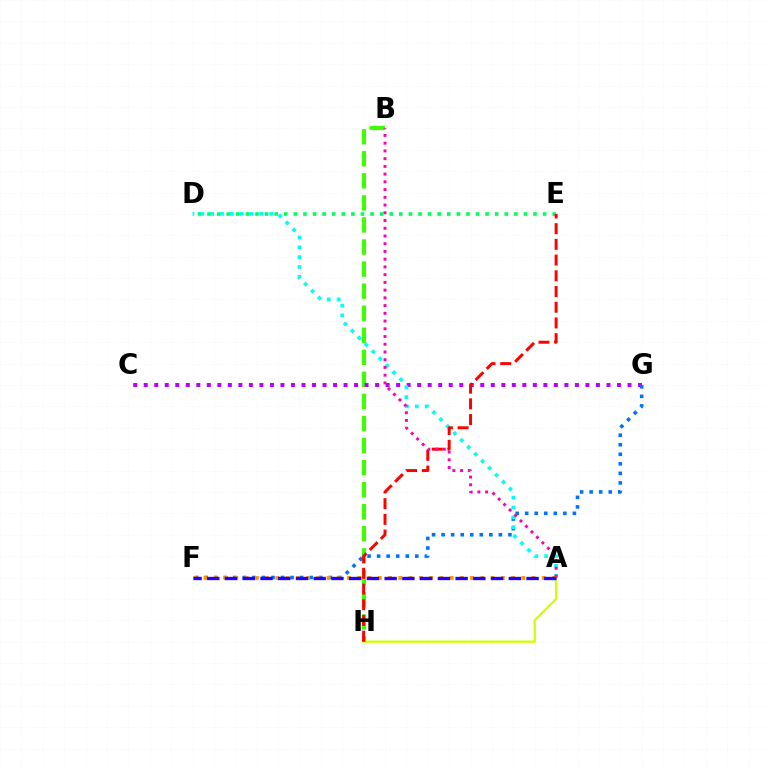{('D', 'E'): [{'color': '#00ff5c', 'line_style': 'dotted', 'thickness': 2.6}], ('A', 'H'): [{'color': '#d1ff00', 'line_style': 'solid', 'thickness': 1.66}], ('B', 'H'): [{'color': '#3dff00', 'line_style': 'dashed', 'thickness': 3.0}], ('C', 'G'): [{'color': '#b900ff', 'line_style': 'dotted', 'thickness': 2.86}], ('F', 'G'): [{'color': '#0074ff', 'line_style': 'dotted', 'thickness': 2.59}], ('A', 'D'): [{'color': '#00fff6', 'line_style': 'dotted', 'thickness': 2.67}], ('E', 'H'): [{'color': '#ff0000', 'line_style': 'dashed', 'thickness': 2.13}], ('A', 'F'): [{'color': '#ff9400', 'line_style': 'dotted', 'thickness': 2.79}, {'color': '#2500ff', 'line_style': 'dashed', 'thickness': 2.41}], ('A', 'B'): [{'color': '#ff00ac', 'line_style': 'dotted', 'thickness': 2.1}]}